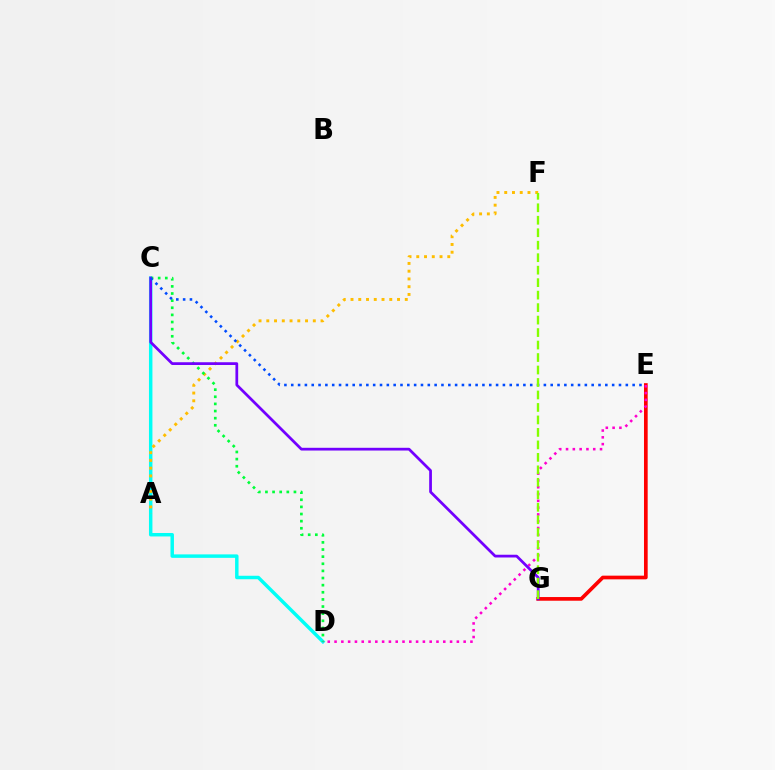{('C', 'D'): [{'color': '#00fff6', 'line_style': 'solid', 'thickness': 2.49}, {'color': '#00ff39', 'line_style': 'dotted', 'thickness': 1.94}], ('A', 'F'): [{'color': '#ffbd00', 'line_style': 'dotted', 'thickness': 2.11}], ('E', 'G'): [{'color': '#ff0000', 'line_style': 'solid', 'thickness': 2.65}], ('D', 'E'): [{'color': '#ff00cf', 'line_style': 'dotted', 'thickness': 1.85}], ('C', 'G'): [{'color': '#7200ff', 'line_style': 'solid', 'thickness': 1.98}], ('C', 'E'): [{'color': '#004bff', 'line_style': 'dotted', 'thickness': 1.86}], ('F', 'G'): [{'color': '#84ff00', 'line_style': 'dashed', 'thickness': 1.7}]}